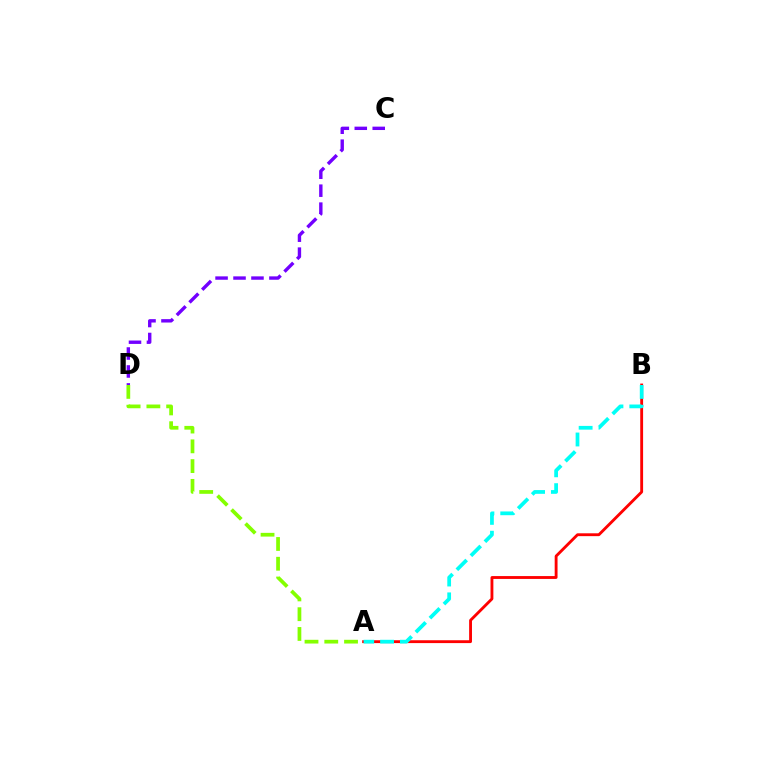{('A', 'B'): [{'color': '#ff0000', 'line_style': 'solid', 'thickness': 2.05}, {'color': '#00fff6', 'line_style': 'dashed', 'thickness': 2.7}], ('A', 'D'): [{'color': '#84ff00', 'line_style': 'dashed', 'thickness': 2.69}], ('C', 'D'): [{'color': '#7200ff', 'line_style': 'dashed', 'thickness': 2.44}]}